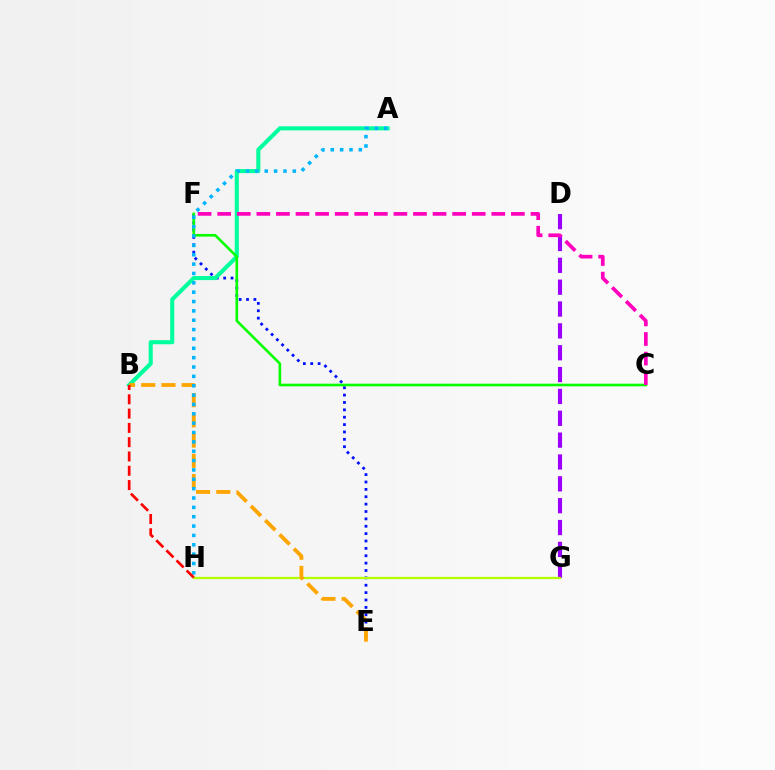{('D', 'G'): [{'color': '#9b00ff', 'line_style': 'dashed', 'thickness': 2.97}], ('E', 'F'): [{'color': '#0010ff', 'line_style': 'dotted', 'thickness': 2.0}], ('A', 'B'): [{'color': '#00ff9d', 'line_style': 'solid', 'thickness': 2.94}], ('G', 'H'): [{'color': '#b3ff00', 'line_style': 'solid', 'thickness': 1.63}], ('C', 'F'): [{'color': '#08ff00', 'line_style': 'solid', 'thickness': 1.9}, {'color': '#ff00bd', 'line_style': 'dashed', 'thickness': 2.66}], ('B', 'E'): [{'color': '#ffa500', 'line_style': 'dashed', 'thickness': 2.75}], ('A', 'H'): [{'color': '#00b5ff', 'line_style': 'dotted', 'thickness': 2.54}], ('B', 'H'): [{'color': '#ff0000', 'line_style': 'dashed', 'thickness': 1.94}]}